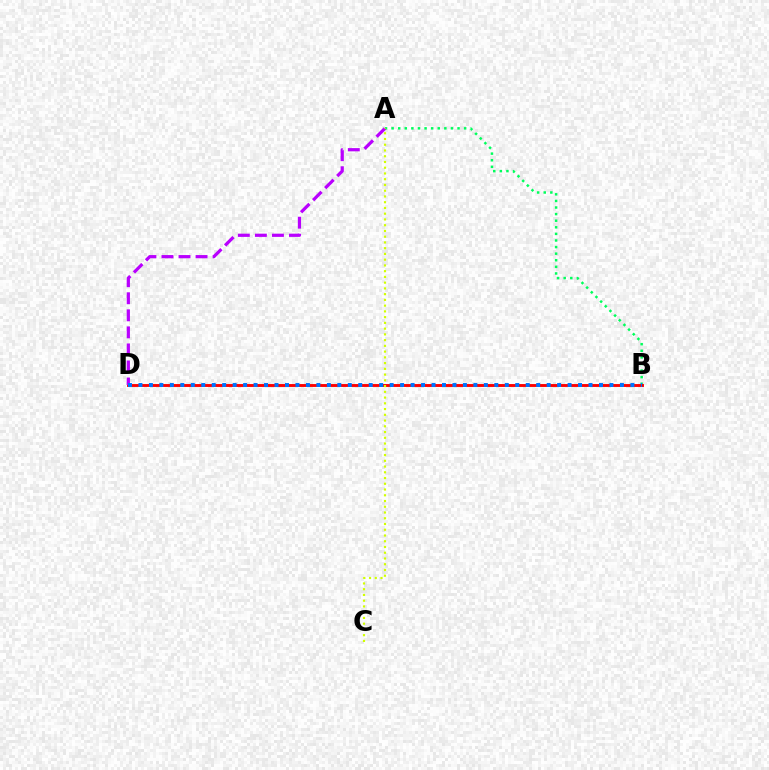{('A', 'B'): [{'color': '#00ff5c', 'line_style': 'dotted', 'thickness': 1.79}], ('B', 'D'): [{'color': '#ff0000', 'line_style': 'solid', 'thickness': 2.07}, {'color': '#0074ff', 'line_style': 'dotted', 'thickness': 2.84}], ('A', 'D'): [{'color': '#b900ff', 'line_style': 'dashed', 'thickness': 2.32}], ('A', 'C'): [{'color': '#d1ff00', 'line_style': 'dotted', 'thickness': 1.56}]}